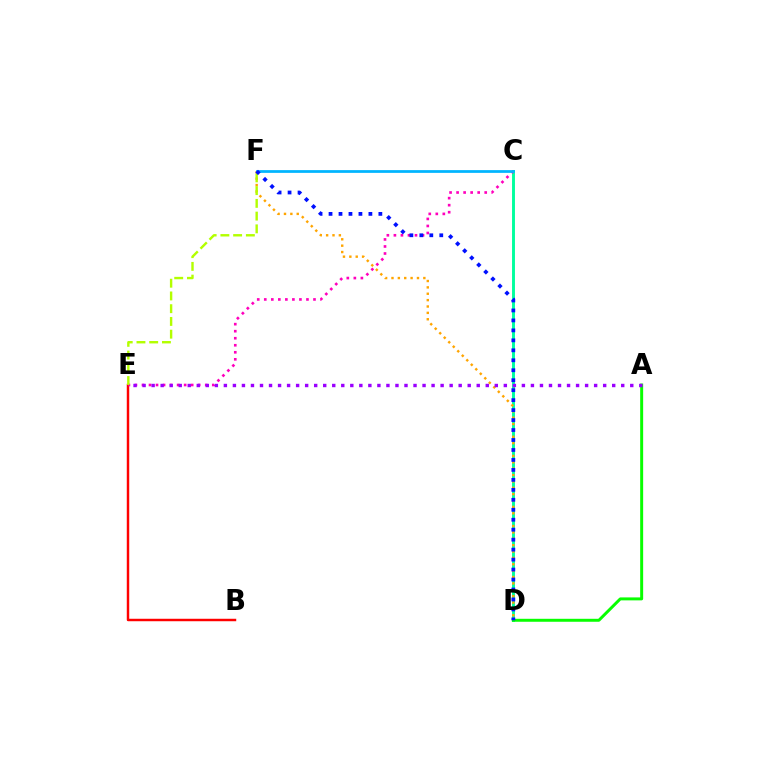{('C', 'D'): [{'color': '#00ff9d', 'line_style': 'solid', 'thickness': 2.1}], ('B', 'E'): [{'color': '#ff0000', 'line_style': 'solid', 'thickness': 1.77}], ('C', 'E'): [{'color': '#ff00bd', 'line_style': 'dotted', 'thickness': 1.91}], ('D', 'F'): [{'color': '#ffa500', 'line_style': 'dotted', 'thickness': 1.73}, {'color': '#0010ff', 'line_style': 'dotted', 'thickness': 2.71}], ('C', 'F'): [{'color': '#00b5ff', 'line_style': 'solid', 'thickness': 1.98}], ('E', 'F'): [{'color': '#b3ff00', 'line_style': 'dashed', 'thickness': 1.73}], ('A', 'D'): [{'color': '#08ff00', 'line_style': 'solid', 'thickness': 2.13}], ('A', 'E'): [{'color': '#9b00ff', 'line_style': 'dotted', 'thickness': 2.45}]}